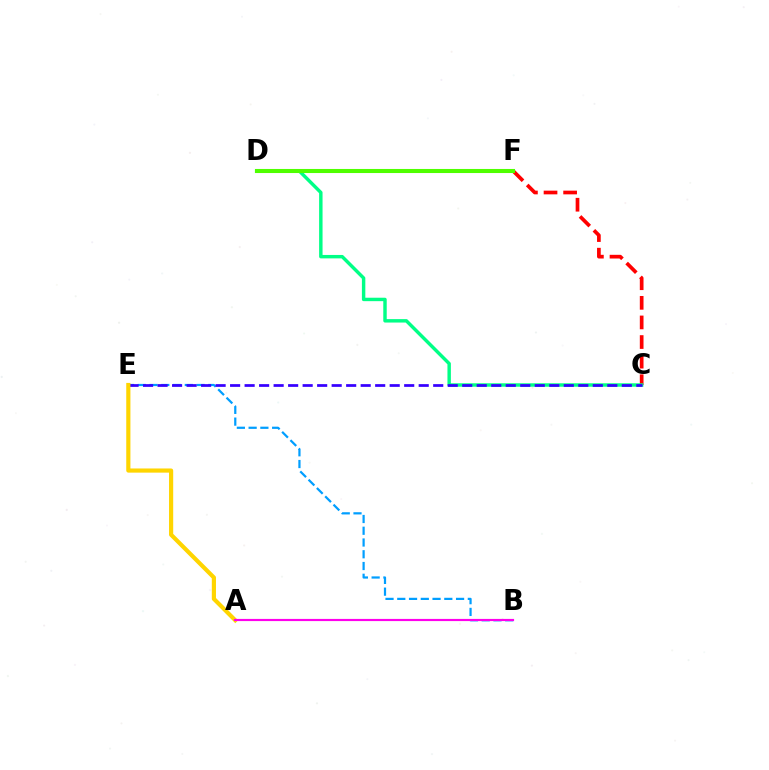{('B', 'E'): [{'color': '#009eff', 'line_style': 'dashed', 'thickness': 1.6}], ('C', 'F'): [{'color': '#ff0000', 'line_style': 'dashed', 'thickness': 2.66}], ('C', 'D'): [{'color': '#00ff86', 'line_style': 'solid', 'thickness': 2.47}], ('C', 'E'): [{'color': '#3700ff', 'line_style': 'dashed', 'thickness': 1.97}], ('A', 'E'): [{'color': '#ffd500', 'line_style': 'solid', 'thickness': 3.0}], ('A', 'B'): [{'color': '#ff00ed', 'line_style': 'solid', 'thickness': 1.57}], ('D', 'F'): [{'color': '#4fff00', 'line_style': 'solid', 'thickness': 2.93}]}